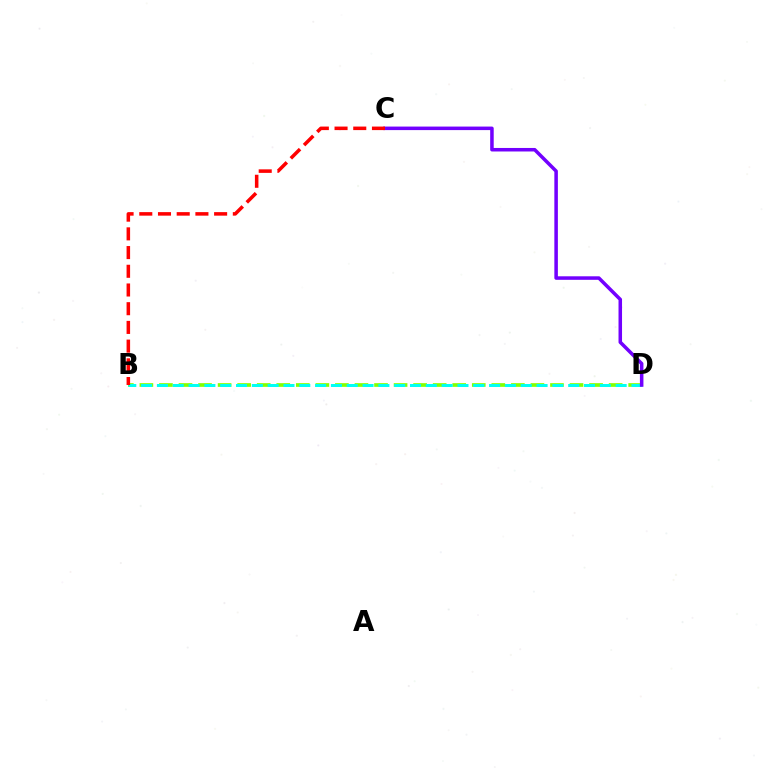{('B', 'D'): [{'color': '#84ff00', 'line_style': 'dashed', 'thickness': 2.66}, {'color': '#00fff6', 'line_style': 'dashed', 'thickness': 2.15}], ('C', 'D'): [{'color': '#7200ff', 'line_style': 'solid', 'thickness': 2.54}], ('B', 'C'): [{'color': '#ff0000', 'line_style': 'dashed', 'thickness': 2.54}]}